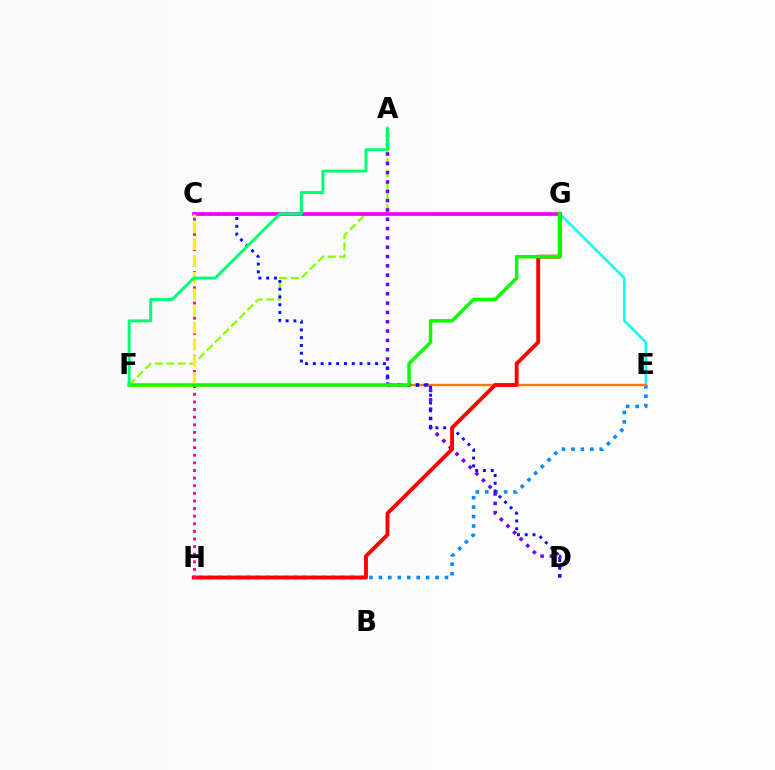{('E', 'G'): [{'color': '#00fff6', 'line_style': 'solid', 'thickness': 1.8}], ('E', 'H'): [{'color': '#008cff', 'line_style': 'dotted', 'thickness': 2.56}], ('A', 'F'): [{'color': '#84ff00', 'line_style': 'dashed', 'thickness': 1.56}, {'color': '#00ff74', 'line_style': 'solid', 'thickness': 2.14}], ('E', 'F'): [{'color': '#ff7c00', 'line_style': 'solid', 'thickness': 1.72}], ('A', 'D'): [{'color': '#7200ff', 'line_style': 'dotted', 'thickness': 2.53}], ('C', 'D'): [{'color': '#0010ff', 'line_style': 'dotted', 'thickness': 2.11}], ('G', 'H'): [{'color': '#ff0000', 'line_style': 'solid', 'thickness': 2.78}], ('C', 'G'): [{'color': '#ee00ff', 'line_style': 'solid', 'thickness': 2.65}], ('C', 'H'): [{'color': '#ff0094', 'line_style': 'dotted', 'thickness': 2.07}], ('C', 'F'): [{'color': '#fcf500', 'line_style': 'dashed', 'thickness': 2.27}], ('F', 'G'): [{'color': '#08ff00', 'line_style': 'solid', 'thickness': 2.49}]}